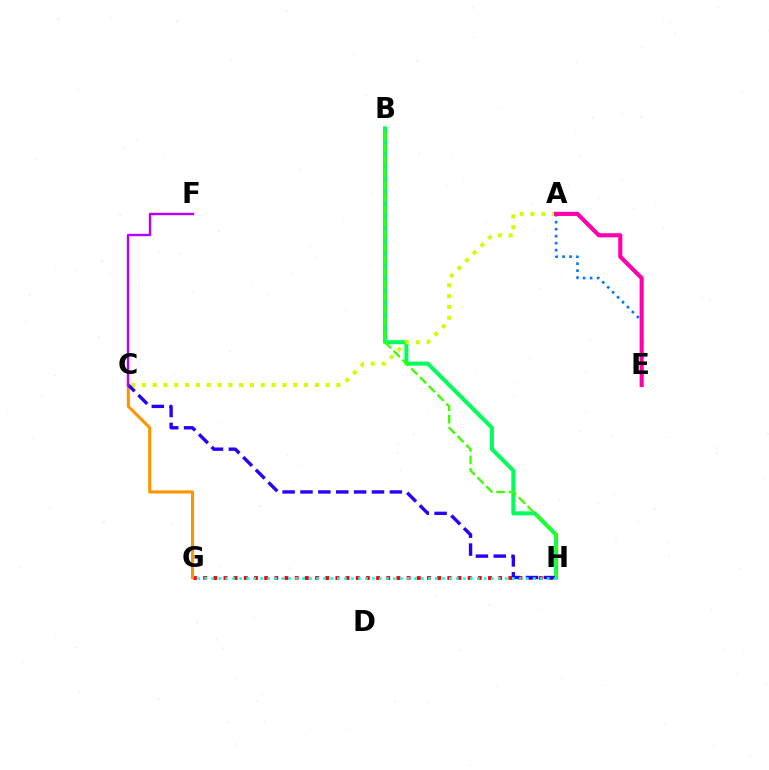{('G', 'H'): [{'color': '#ff0000', 'line_style': 'dotted', 'thickness': 2.76}, {'color': '#00fff6', 'line_style': 'dotted', 'thickness': 1.9}], ('B', 'H'): [{'color': '#00ff5c', 'line_style': 'solid', 'thickness': 2.91}, {'color': '#3dff00', 'line_style': 'dashed', 'thickness': 1.69}], ('C', 'G'): [{'color': '#ff9400', 'line_style': 'solid', 'thickness': 2.22}], ('A', 'C'): [{'color': '#d1ff00', 'line_style': 'dotted', 'thickness': 2.94}], ('C', 'H'): [{'color': '#2500ff', 'line_style': 'dashed', 'thickness': 2.43}], ('A', 'E'): [{'color': '#0074ff', 'line_style': 'dotted', 'thickness': 1.9}, {'color': '#ff00ac', 'line_style': 'solid', 'thickness': 2.96}], ('C', 'F'): [{'color': '#b900ff', 'line_style': 'solid', 'thickness': 1.73}]}